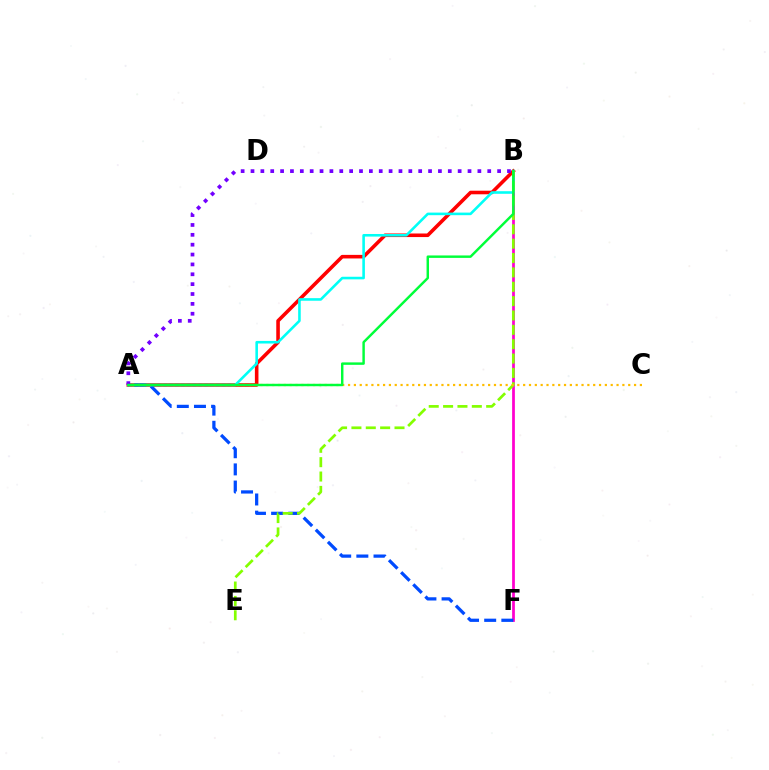{('B', 'F'): [{'color': '#ff00cf', 'line_style': 'solid', 'thickness': 1.98}], ('A', 'B'): [{'color': '#ff0000', 'line_style': 'solid', 'thickness': 2.58}, {'color': '#00fff6', 'line_style': 'solid', 'thickness': 1.86}, {'color': '#7200ff', 'line_style': 'dotted', 'thickness': 2.68}, {'color': '#00ff39', 'line_style': 'solid', 'thickness': 1.76}], ('A', 'F'): [{'color': '#004bff', 'line_style': 'dashed', 'thickness': 2.33}], ('B', 'E'): [{'color': '#84ff00', 'line_style': 'dashed', 'thickness': 1.95}], ('A', 'C'): [{'color': '#ffbd00', 'line_style': 'dotted', 'thickness': 1.59}]}